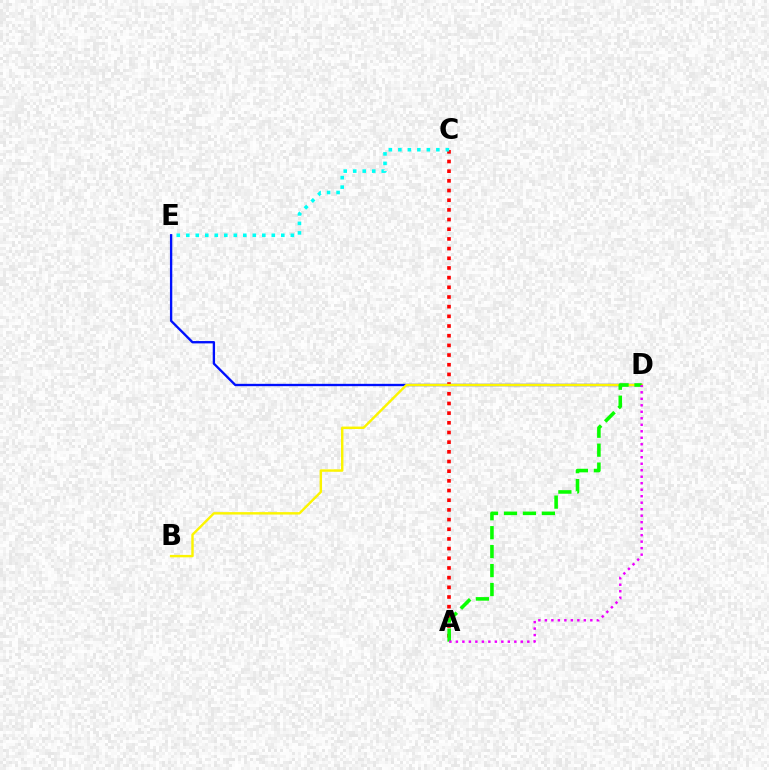{('D', 'E'): [{'color': '#0010ff', 'line_style': 'solid', 'thickness': 1.69}], ('A', 'C'): [{'color': '#ff0000', 'line_style': 'dotted', 'thickness': 2.63}], ('B', 'D'): [{'color': '#fcf500', 'line_style': 'solid', 'thickness': 1.75}], ('A', 'D'): [{'color': '#08ff00', 'line_style': 'dashed', 'thickness': 2.57}, {'color': '#ee00ff', 'line_style': 'dotted', 'thickness': 1.76}], ('C', 'E'): [{'color': '#00fff6', 'line_style': 'dotted', 'thickness': 2.58}]}